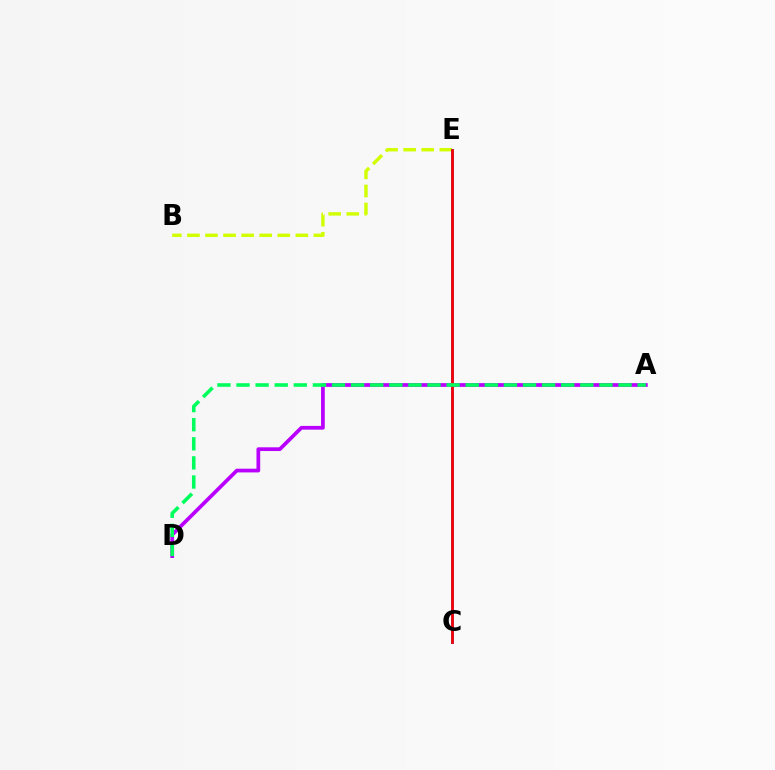{('B', 'E'): [{'color': '#d1ff00', 'line_style': 'dashed', 'thickness': 2.46}], ('C', 'E'): [{'color': '#0074ff', 'line_style': 'solid', 'thickness': 2.09}, {'color': '#ff0000', 'line_style': 'solid', 'thickness': 1.95}], ('A', 'D'): [{'color': '#b900ff', 'line_style': 'solid', 'thickness': 2.68}, {'color': '#00ff5c', 'line_style': 'dashed', 'thickness': 2.59}]}